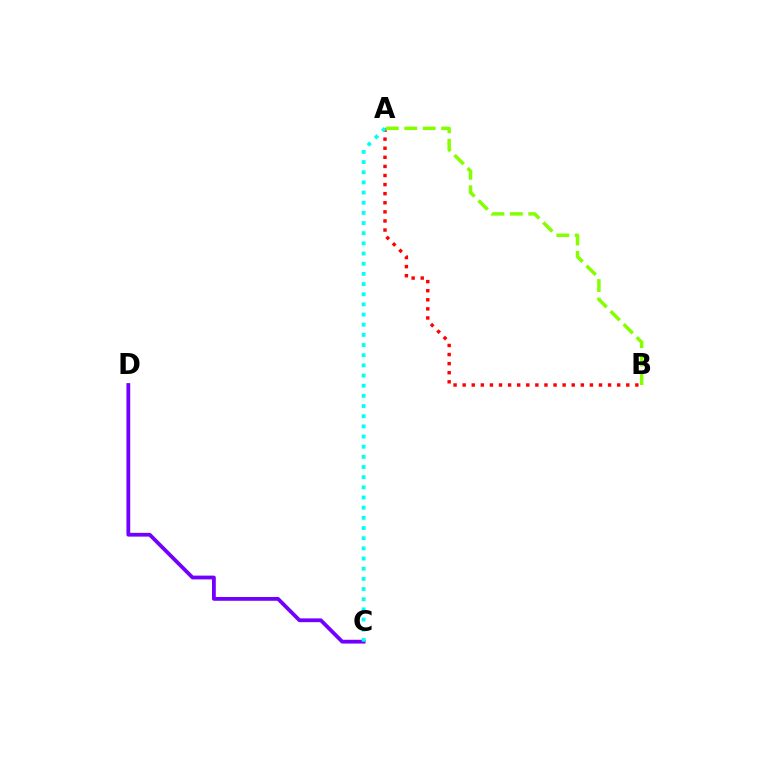{('C', 'D'): [{'color': '#7200ff', 'line_style': 'solid', 'thickness': 2.73}], ('A', 'B'): [{'color': '#ff0000', 'line_style': 'dotted', 'thickness': 2.47}, {'color': '#84ff00', 'line_style': 'dashed', 'thickness': 2.51}], ('A', 'C'): [{'color': '#00fff6', 'line_style': 'dotted', 'thickness': 2.76}]}